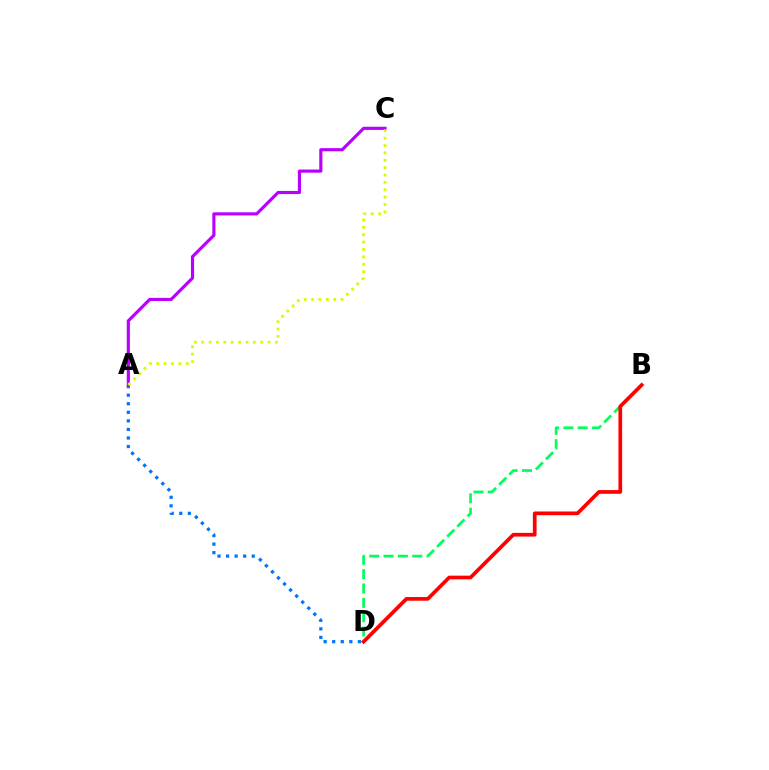{('A', 'D'): [{'color': '#0074ff', 'line_style': 'dotted', 'thickness': 2.33}], ('B', 'D'): [{'color': '#00ff5c', 'line_style': 'dashed', 'thickness': 1.95}, {'color': '#ff0000', 'line_style': 'solid', 'thickness': 2.66}], ('A', 'C'): [{'color': '#b900ff', 'line_style': 'solid', 'thickness': 2.27}, {'color': '#d1ff00', 'line_style': 'dotted', 'thickness': 2.0}]}